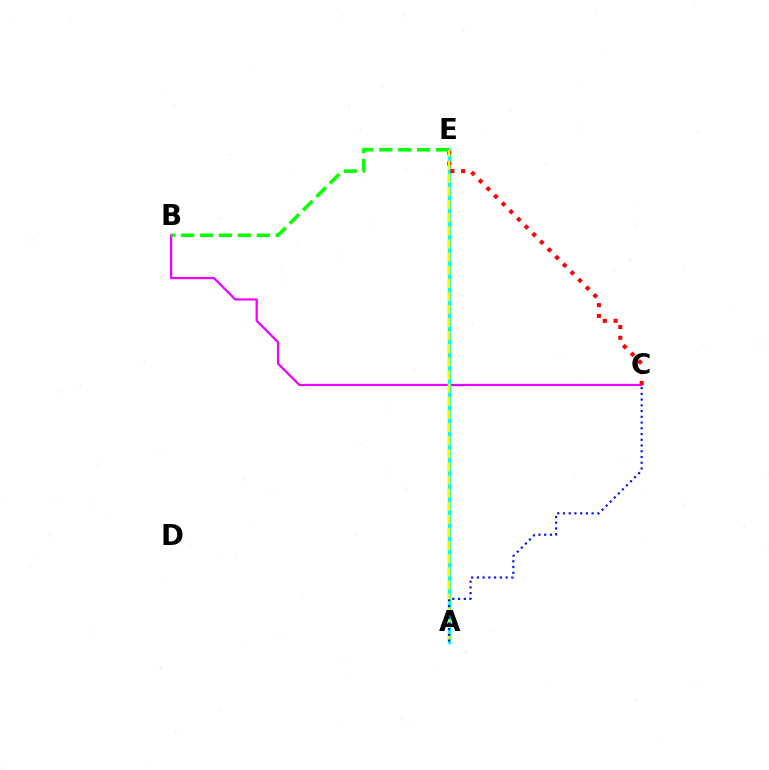{('B', 'C'): [{'color': '#ee00ff', 'line_style': 'solid', 'thickness': 1.61}], ('A', 'E'): [{'color': '#00fff6', 'line_style': 'solid', 'thickness': 2.46}, {'color': '#fcf500', 'line_style': 'dashed', 'thickness': 1.78}], ('C', 'E'): [{'color': '#ff0000', 'line_style': 'dotted', 'thickness': 2.94}], ('B', 'E'): [{'color': '#08ff00', 'line_style': 'dashed', 'thickness': 2.57}], ('A', 'C'): [{'color': '#0010ff', 'line_style': 'dotted', 'thickness': 1.56}]}